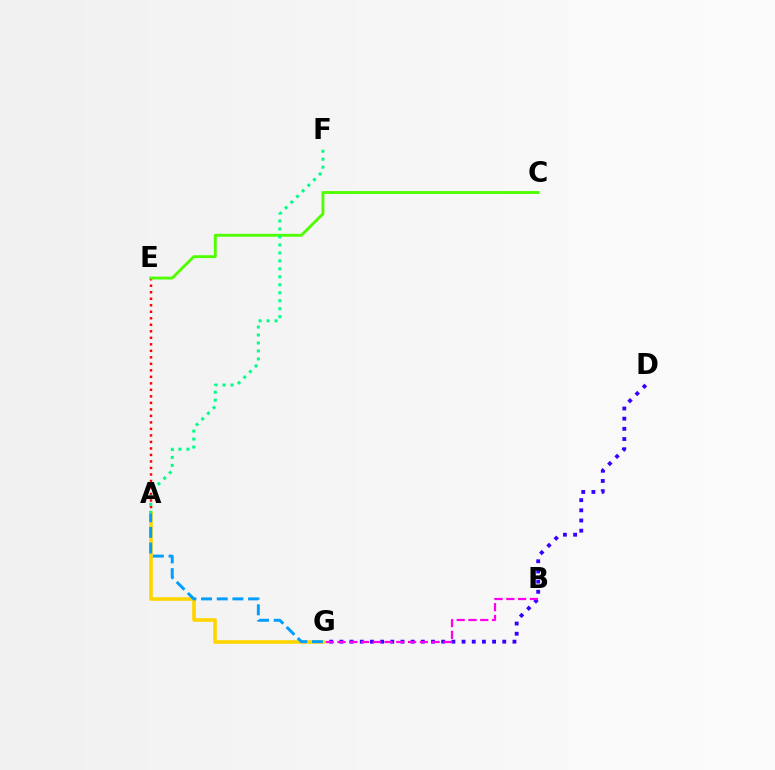{('D', 'G'): [{'color': '#3700ff', 'line_style': 'dotted', 'thickness': 2.77}], ('A', 'E'): [{'color': '#ff0000', 'line_style': 'dotted', 'thickness': 1.77}], ('A', 'G'): [{'color': '#ffd500', 'line_style': 'solid', 'thickness': 2.6}, {'color': '#009eff', 'line_style': 'dashed', 'thickness': 2.13}], ('C', 'E'): [{'color': '#4fff00', 'line_style': 'solid', 'thickness': 2.07}], ('B', 'G'): [{'color': '#ff00ed', 'line_style': 'dashed', 'thickness': 1.6}], ('A', 'F'): [{'color': '#00ff86', 'line_style': 'dotted', 'thickness': 2.17}]}